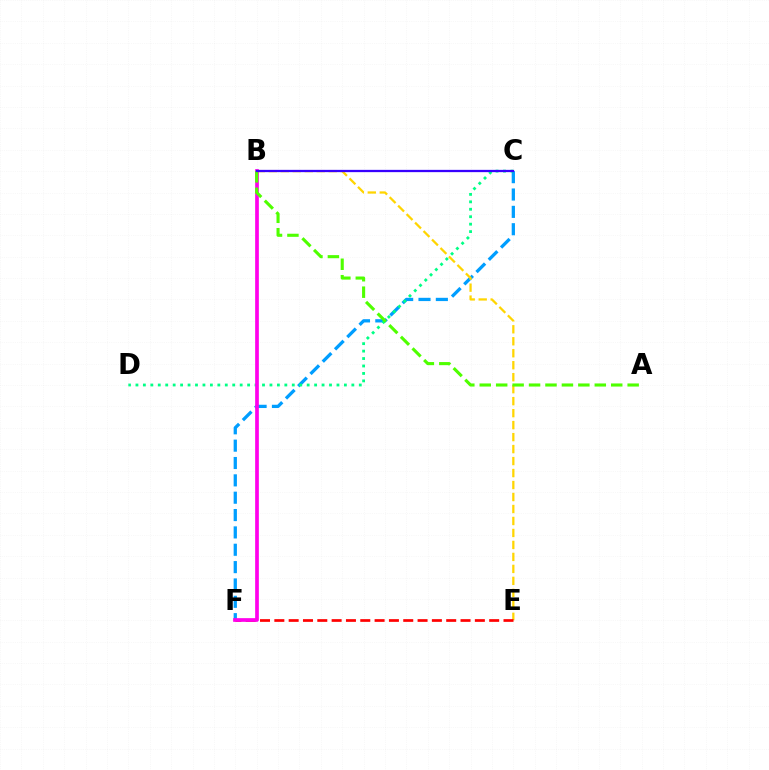{('C', 'F'): [{'color': '#009eff', 'line_style': 'dashed', 'thickness': 2.36}], ('C', 'D'): [{'color': '#00ff86', 'line_style': 'dotted', 'thickness': 2.02}], ('B', 'E'): [{'color': '#ffd500', 'line_style': 'dashed', 'thickness': 1.63}], ('E', 'F'): [{'color': '#ff0000', 'line_style': 'dashed', 'thickness': 1.95}], ('B', 'F'): [{'color': '#ff00ed', 'line_style': 'solid', 'thickness': 2.66}], ('A', 'B'): [{'color': '#4fff00', 'line_style': 'dashed', 'thickness': 2.23}], ('B', 'C'): [{'color': '#3700ff', 'line_style': 'solid', 'thickness': 1.64}]}